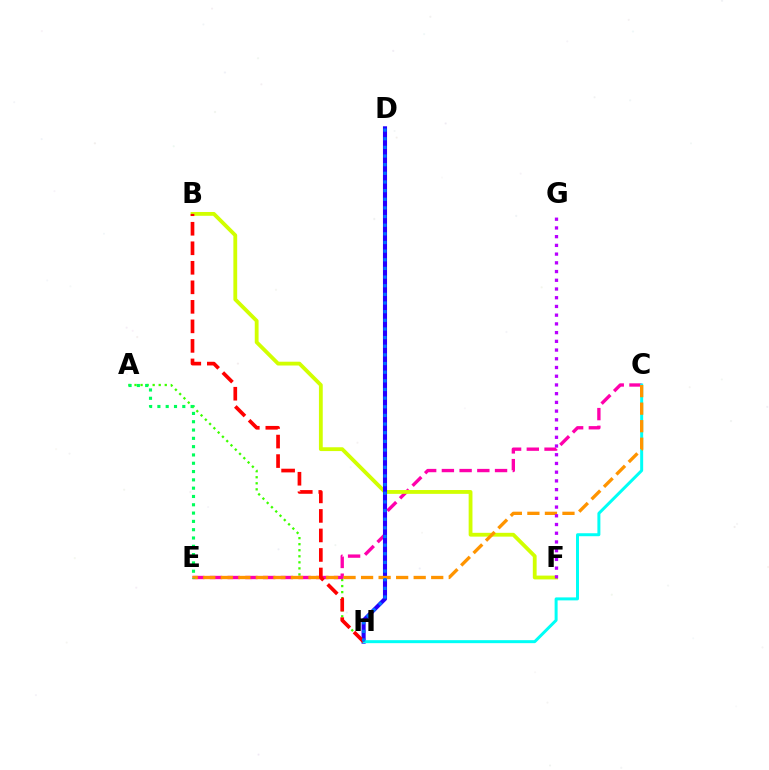{('A', 'H'): [{'color': '#3dff00', 'line_style': 'dotted', 'thickness': 1.64}], ('C', 'E'): [{'color': '#ff00ac', 'line_style': 'dashed', 'thickness': 2.41}, {'color': '#ff9400', 'line_style': 'dashed', 'thickness': 2.38}], ('B', 'F'): [{'color': '#d1ff00', 'line_style': 'solid', 'thickness': 2.75}], ('D', 'H'): [{'color': '#2500ff', 'line_style': 'solid', 'thickness': 2.94}, {'color': '#0074ff', 'line_style': 'dotted', 'thickness': 2.35}], ('C', 'H'): [{'color': '#00fff6', 'line_style': 'solid', 'thickness': 2.15}], ('F', 'G'): [{'color': '#b900ff', 'line_style': 'dotted', 'thickness': 2.37}], ('B', 'H'): [{'color': '#ff0000', 'line_style': 'dashed', 'thickness': 2.65}], ('A', 'E'): [{'color': '#00ff5c', 'line_style': 'dotted', 'thickness': 2.26}]}